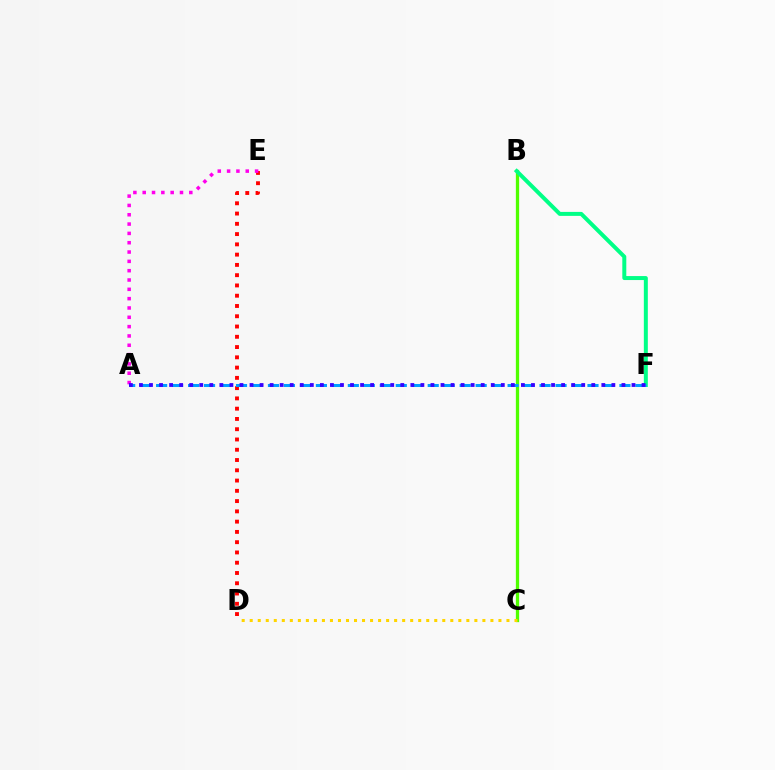{('D', 'E'): [{'color': '#ff0000', 'line_style': 'dotted', 'thickness': 2.79}], ('B', 'C'): [{'color': '#4fff00', 'line_style': 'solid', 'thickness': 2.36}], ('A', 'E'): [{'color': '#ff00ed', 'line_style': 'dotted', 'thickness': 2.53}], ('C', 'D'): [{'color': '#ffd500', 'line_style': 'dotted', 'thickness': 2.18}], ('B', 'F'): [{'color': '#00ff86', 'line_style': 'solid', 'thickness': 2.87}], ('A', 'F'): [{'color': '#009eff', 'line_style': 'dashed', 'thickness': 2.17}, {'color': '#3700ff', 'line_style': 'dotted', 'thickness': 2.73}]}